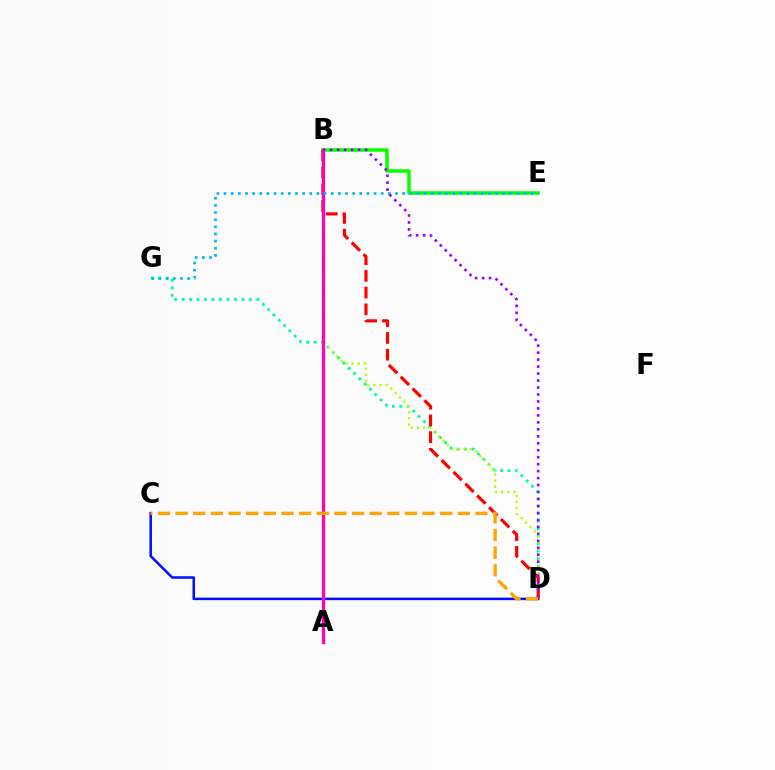{('D', 'G'): [{'color': '#00ff9d', 'line_style': 'dotted', 'thickness': 2.03}], ('C', 'D'): [{'color': '#0010ff', 'line_style': 'solid', 'thickness': 1.82}, {'color': '#ffa500', 'line_style': 'dashed', 'thickness': 2.4}], ('B', 'D'): [{'color': '#b3ff00', 'line_style': 'dotted', 'thickness': 1.67}, {'color': '#ff0000', 'line_style': 'dashed', 'thickness': 2.27}, {'color': '#9b00ff', 'line_style': 'dotted', 'thickness': 1.89}], ('B', 'E'): [{'color': '#08ff00', 'line_style': 'solid', 'thickness': 2.55}], ('A', 'B'): [{'color': '#ff00bd', 'line_style': 'solid', 'thickness': 2.32}], ('E', 'G'): [{'color': '#00b5ff', 'line_style': 'dotted', 'thickness': 1.94}]}